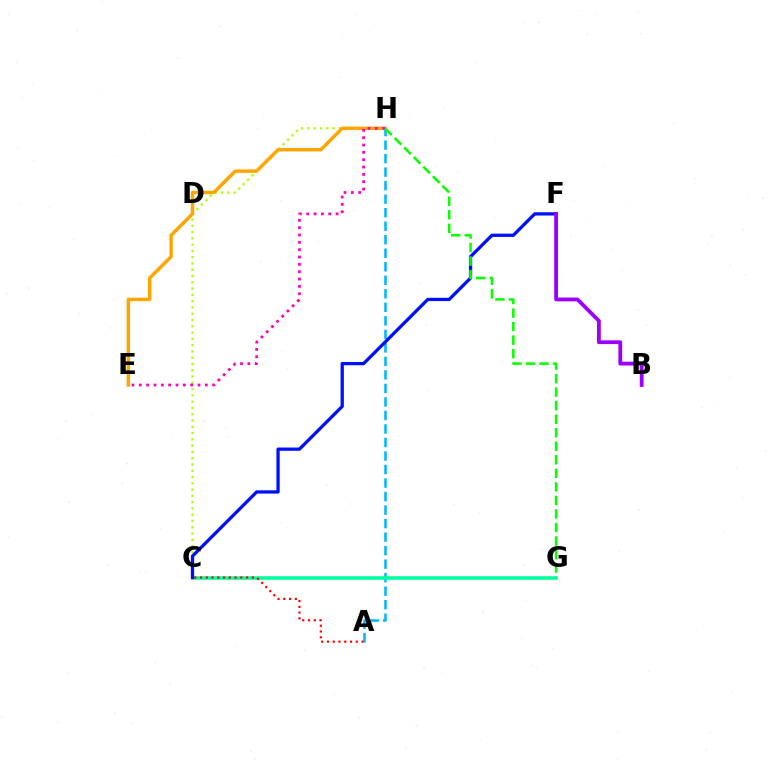{('C', 'H'): [{'color': '#b3ff00', 'line_style': 'dotted', 'thickness': 1.71}], ('E', 'H'): [{'color': '#ffa500', 'line_style': 'solid', 'thickness': 2.48}, {'color': '#ff00bd', 'line_style': 'dotted', 'thickness': 1.99}], ('A', 'H'): [{'color': '#00b5ff', 'line_style': 'dashed', 'thickness': 1.84}], ('C', 'G'): [{'color': '#00ff9d', 'line_style': 'solid', 'thickness': 2.56}], ('C', 'F'): [{'color': '#0010ff', 'line_style': 'solid', 'thickness': 2.36}], ('A', 'C'): [{'color': '#ff0000', 'line_style': 'dotted', 'thickness': 1.57}], ('G', 'H'): [{'color': '#08ff00', 'line_style': 'dashed', 'thickness': 1.84}], ('B', 'F'): [{'color': '#9b00ff', 'line_style': 'solid', 'thickness': 2.73}]}